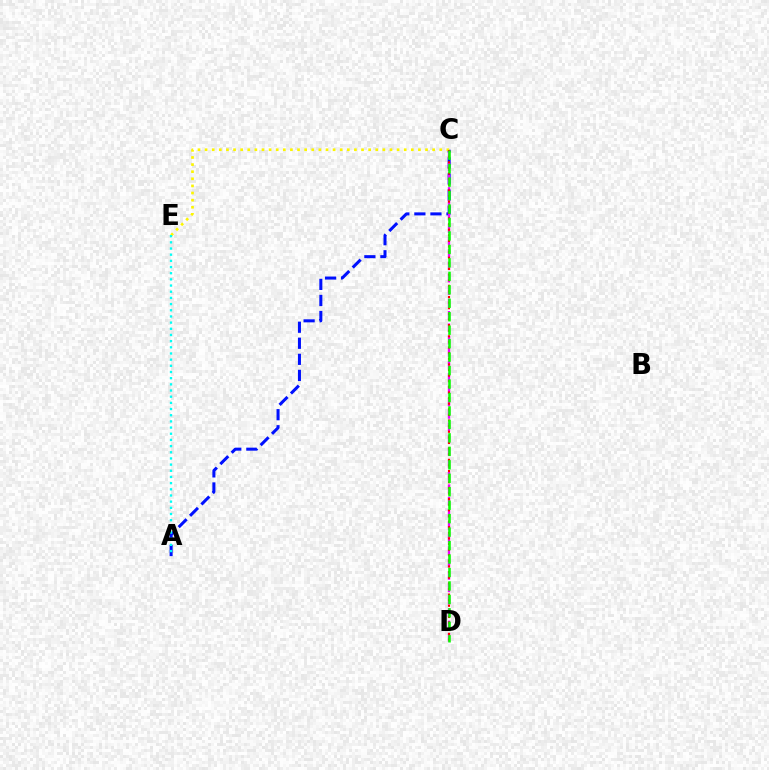{('A', 'C'): [{'color': '#0010ff', 'line_style': 'dashed', 'thickness': 2.18}], ('C', 'E'): [{'color': '#fcf500', 'line_style': 'dotted', 'thickness': 1.93}], ('C', 'D'): [{'color': '#ee00ff', 'line_style': 'dashed', 'thickness': 1.68}, {'color': '#ff0000', 'line_style': 'dotted', 'thickness': 1.53}, {'color': '#08ff00', 'line_style': 'dashed', 'thickness': 1.83}], ('A', 'E'): [{'color': '#00fff6', 'line_style': 'dotted', 'thickness': 1.68}]}